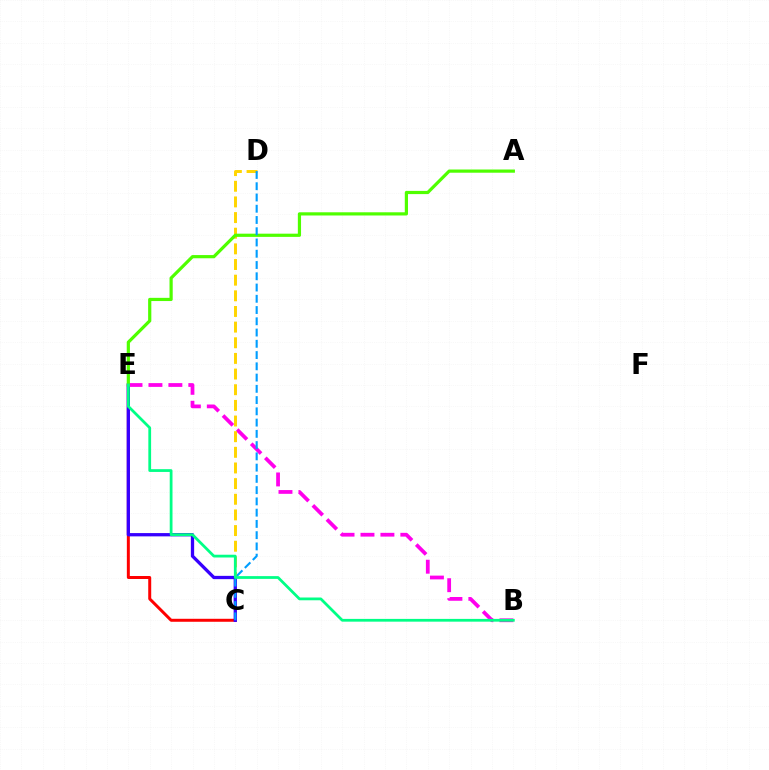{('C', 'E'): [{'color': '#ff0000', 'line_style': 'solid', 'thickness': 2.15}, {'color': '#3700ff', 'line_style': 'solid', 'thickness': 2.37}], ('B', 'E'): [{'color': '#ff00ed', 'line_style': 'dashed', 'thickness': 2.71}, {'color': '#00ff86', 'line_style': 'solid', 'thickness': 1.99}], ('C', 'D'): [{'color': '#ffd500', 'line_style': 'dashed', 'thickness': 2.13}, {'color': '#009eff', 'line_style': 'dashed', 'thickness': 1.53}], ('A', 'E'): [{'color': '#4fff00', 'line_style': 'solid', 'thickness': 2.3}]}